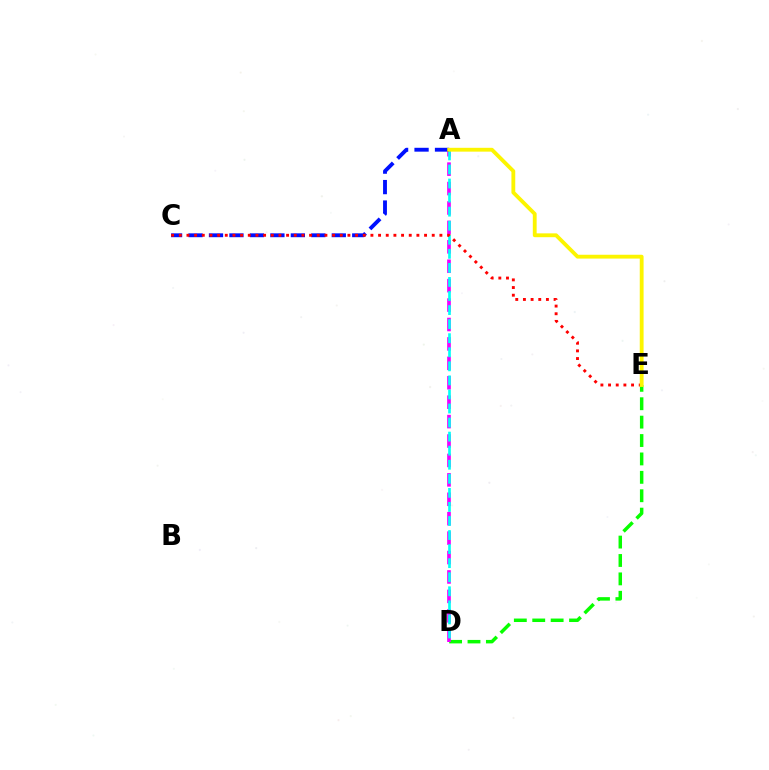{('D', 'E'): [{'color': '#08ff00', 'line_style': 'dashed', 'thickness': 2.5}], ('A', 'D'): [{'color': '#ee00ff', 'line_style': 'dashed', 'thickness': 2.64}, {'color': '#00fff6', 'line_style': 'dashed', 'thickness': 1.91}], ('A', 'C'): [{'color': '#0010ff', 'line_style': 'dashed', 'thickness': 2.78}], ('C', 'E'): [{'color': '#ff0000', 'line_style': 'dotted', 'thickness': 2.08}], ('A', 'E'): [{'color': '#fcf500', 'line_style': 'solid', 'thickness': 2.76}]}